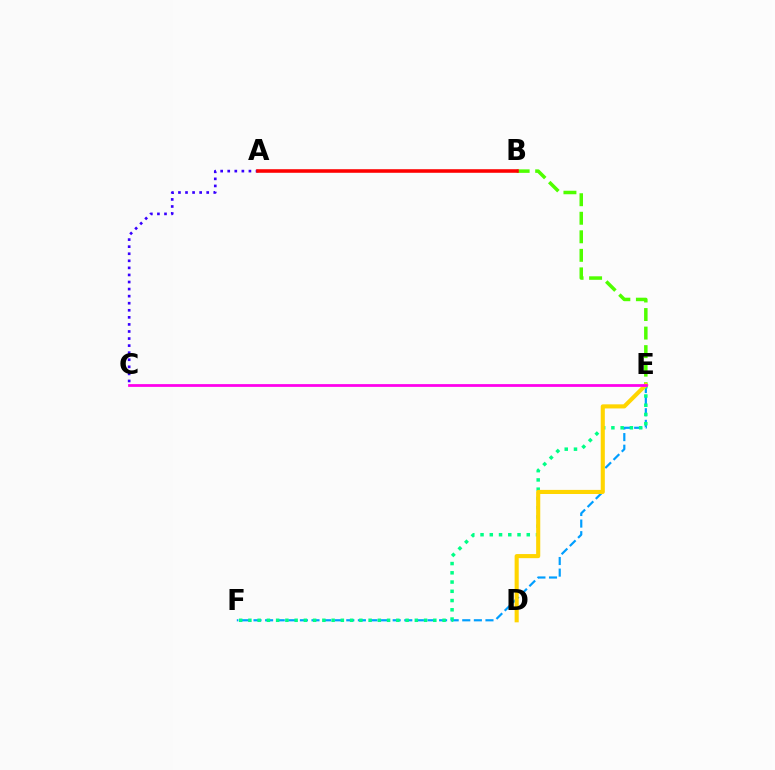{('E', 'F'): [{'color': '#009eff', 'line_style': 'dashed', 'thickness': 1.58}, {'color': '#00ff86', 'line_style': 'dotted', 'thickness': 2.51}], ('A', 'C'): [{'color': '#3700ff', 'line_style': 'dotted', 'thickness': 1.92}], ('B', 'E'): [{'color': '#4fff00', 'line_style': 'dashed', 'thickness': 2.52}], ('A', 'B'): [{'color': '#ff0000', 'line_style': 'solid', 'thickness': 2.57}], ('D', 'E'): [{'color': '#ffd500', 'line_style': 'solid', 'thickness': 2.95}], ('C', 'E'): [{'color': '#ff00ed', 'line_style': 'solid', 'thickness': 1.99}]}